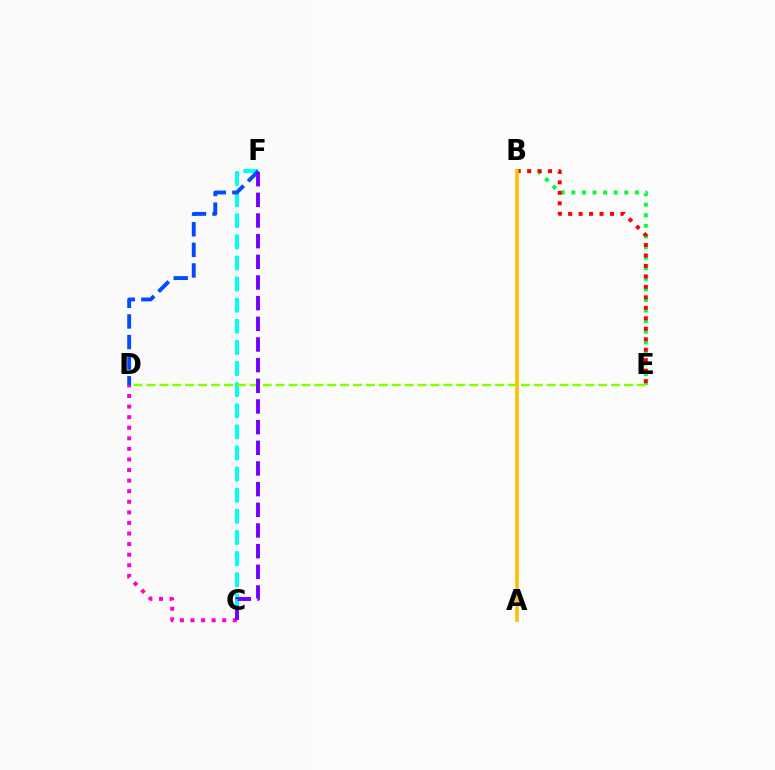{('B', 'E'): [{'color': '#00ff39', 'line_style': 'dotted', 'thickness': 2.88}, {'color': '#ff0000', 'line_style': 'dotted', 'thickness': 2.85}], ('C', 'F'): [{'color': '#00fff6', 'line_style': 'dashed', 'thickness': 2.87}, {'color': '#7200ff', 'line_style': 'dashed', 'thickness': 2.81}], ('D', 'E'): [{'color': '#84ff00', 'line_style': 'dashed', 'thickness': 1.75}], ('D', 'F'): [{'color': '#004bff', 'line_style': 'dashed', 'thickness': 2.8}], ('C', 'D'): [{'color': '#ff00cf', 'line_style': 'dotted', 'thickness': 2.87}], ('A', 'B'): [{'color': '#ffbd00', 'line_style': 'solid', 'thickness': 2.57}]}